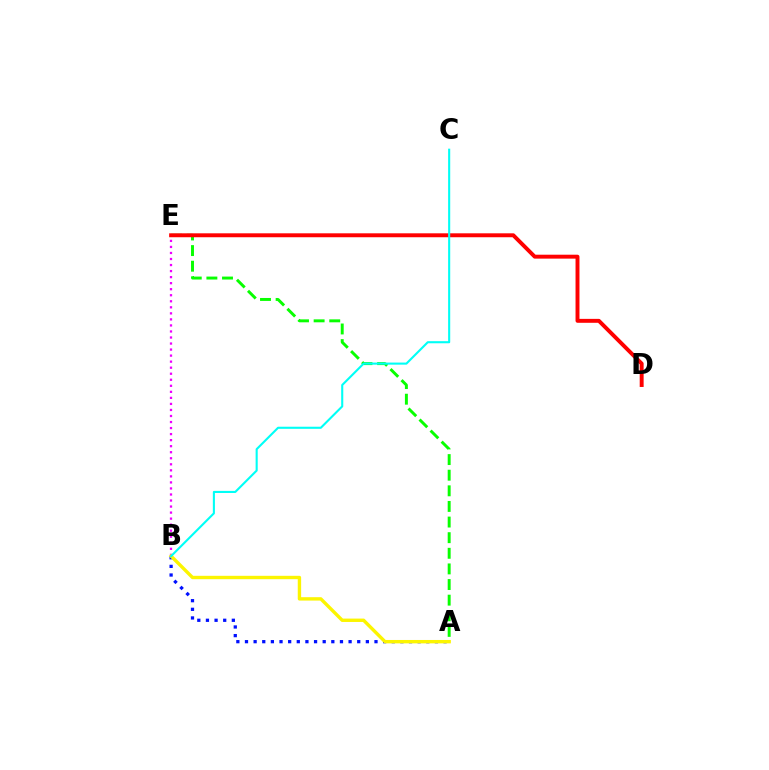{('A', 'E'): [{'color': '#08ff00', 'line_style': 'dashed', 'thickness': 2.12}], ('A', 'B'): [{'color': '#0010ff', 'line_style': 'dotted', 'thickness': 2.35}, {'color': '#fcf500', 'line_style': 'solid', 'thickness': 2.43}], ('B', 'E'): [{'color': '#ee00ff', 'line_style': 'dotted', 'thickness': 1.64}], ('D', 'E'): [{'color': '#ff0000', 'line_style': 'solid', 'thickness': 2.83}], ('B', 'C'): [{'color': '#00fff6', 'line_style': 'solid', 'thickness': 1.51}]}